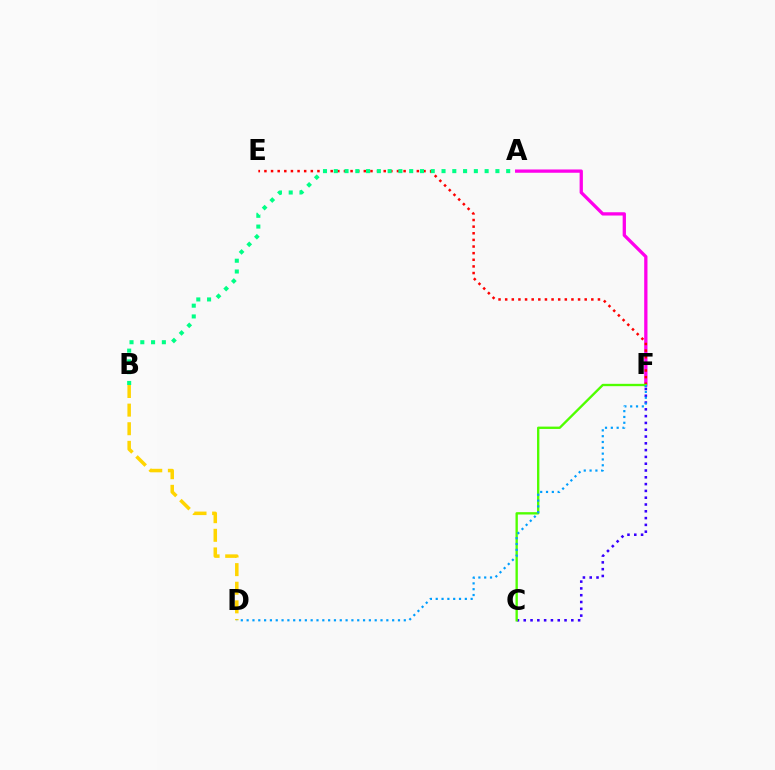{('C', 'F'): [{'color': '#3700ff', 'line_style': 'dotted', 'thickness': 1.85}, {'color': '#4fff00', 'line_style': 'solid', 'thickness': 1.7}], ('A', 'F'): [{'color': '#ff00ed', 'line_style': 'solid', 'thickness': 2.37}], ('E', 'F'): [{'color': '#ff0000', 'line_style': 'dotted', 'thickness': 1.8}], ('A', 'B'): [{'color': '#00ff86', 'line_style': 'dotted', 'thickness': 2.93}], ('B', 'D'): [{'color': '#ffd500', 'line_style': 'dashed', 'thickness': 2.53}], ('D', 'F'): [{'color': '#009eff', 'line_style': 'dotted', 'thickness': 1.58}]}